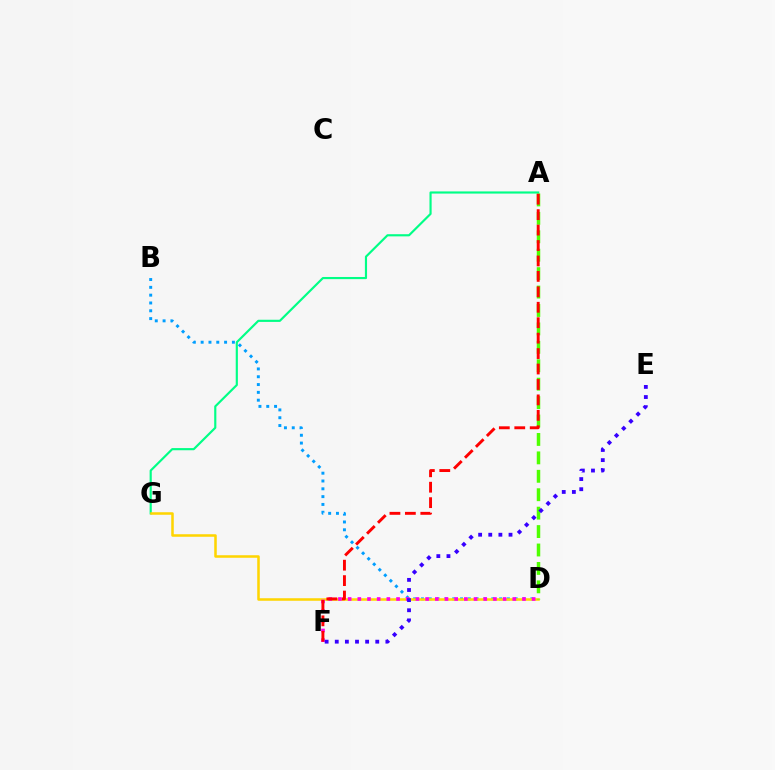{('B', 'D'): [{'color': '#009eff', 'line_style': 'dotted', 'thickness': 2.12}], ('A', 'G'): [{'color': '#00ff86', 'line_style': 'solid', 'thickness': 1.55}], ('D', 'G'): [{'color': '#ffd500', 'line_style': 'solid', 'thickness': 1.81}], ('A', 'D'): [{'color': '#4fff00', 'line_style': 'dashed', 'thickness': 2.5}], ('D', 'F'): [{'color': '#ff00ed', 'line_style': 'dotted', 'thickness': 2.63}], ('A', 'F'): [{'color': '#ff0000', 'line_style': 'dashed', 'thickness': 2.1}], ('E', 'F'): [{'color': '#3700ff', 'line_style': 'dotted', 'thickness': 2.75}]}